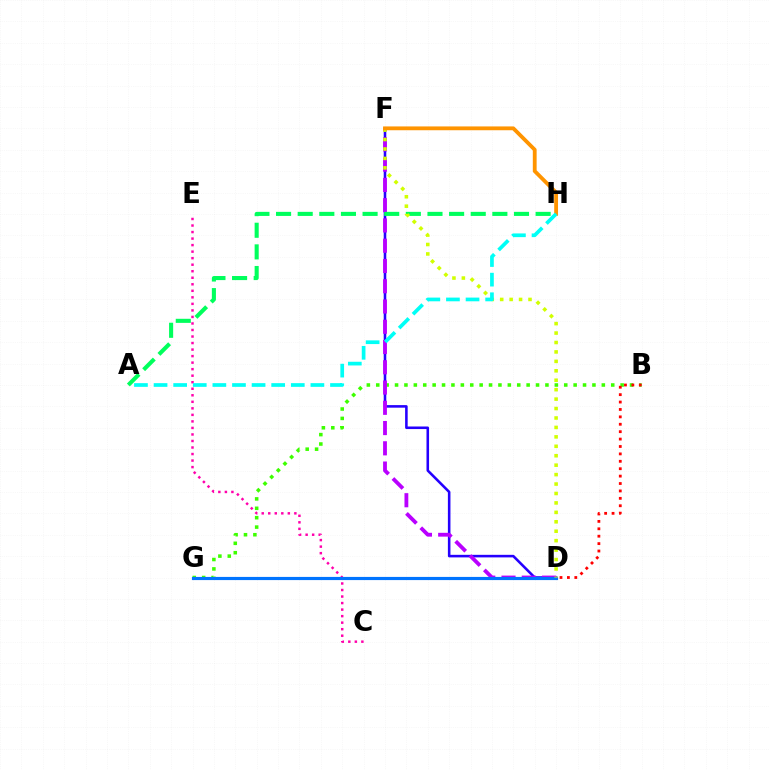{('D', 'F'): [{'color': '#2500ff', 'line_style': 'solid', 'thickness': 1.85}, {'color': '#b900ff', 'line_style': 'dashed', 'thickness': 2.75}, {'color': '#d1ff00', 'line_style': 'dotted', 'thickness': 2.56}], ('B', 'G'): [{'color': '#3dff00', 'line_style': 'dotted', 'thickness': 2.55}], ('C', 'E'): [{'color': '#ff00ac', 'line_style': 'dotted', 'thickness': 1.77}], ('D', 'G'): [{'color': '#0074ff', 'line_style': 'solid', 'thickness': 2.28}], ('B', 'D'): [{'color': '#ff0000', 'line_style': 'dotted', 'thickness': 2.01}], ('A', 'H'): [{'color': '#00ff5c', 'line_style': 'dashed', 'thickness': 2.94}, {'color': '#00fff6', 'line_style': 'dashed', 'thickness': 2.66}], ('F', 'H'): [{'color': '#ff9400', 'line_style': 'solid', 'thickness': 2.75}]}